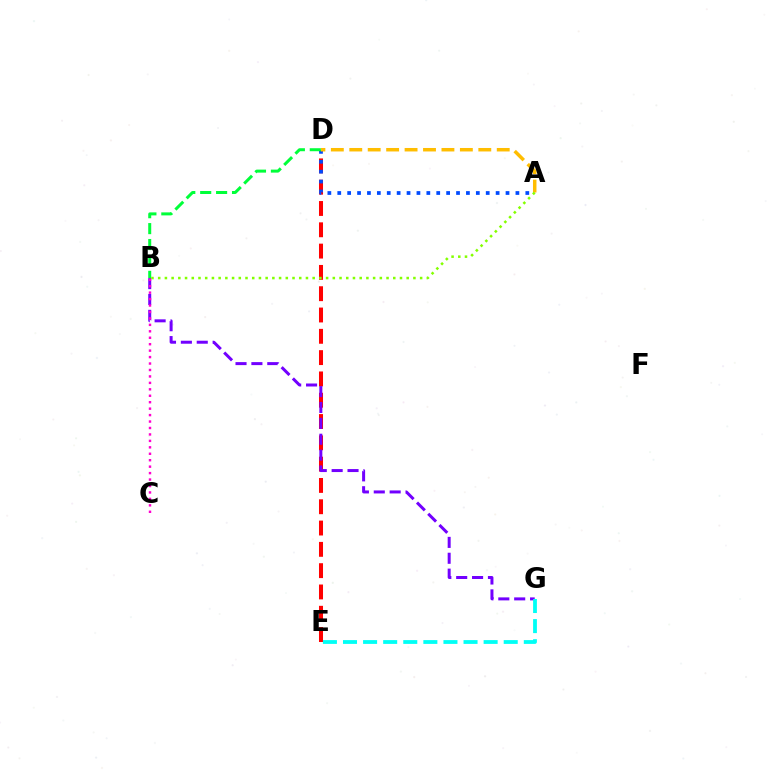{('D', 'E'): [{'color': '#ff0000', 'line_style': 'dashed', 'thickness': 2.89}], ('B', 'G'): [{'color': '#7200ff', 'line_style': 'dashed', 'thickness': 2.16}], ('B', 'C'): [{'color': '#ff00cf', 'line_style': 'dotted', 'thickness': 1.75}], ('A', 'D'): [{'color': '#004bff', 'line_style': 'dotted', 'thickness': 2.69}, {'color': '#ffbd00', 'line_style': 'dashed', 'thickness': 2.5}], ('E', 'G'): [{'color': '#00fff6', 'line_style': 'dashed', 'thickness': 2.73}], ('B', 'D'): [{'color': '#00ff39', 'line_style': 'dashed', 'thickness': 2.16}], ('A', 'B'): [{'color': '#84ff00', 'line_style': 'dotted', 'thickness': 1.82}]}